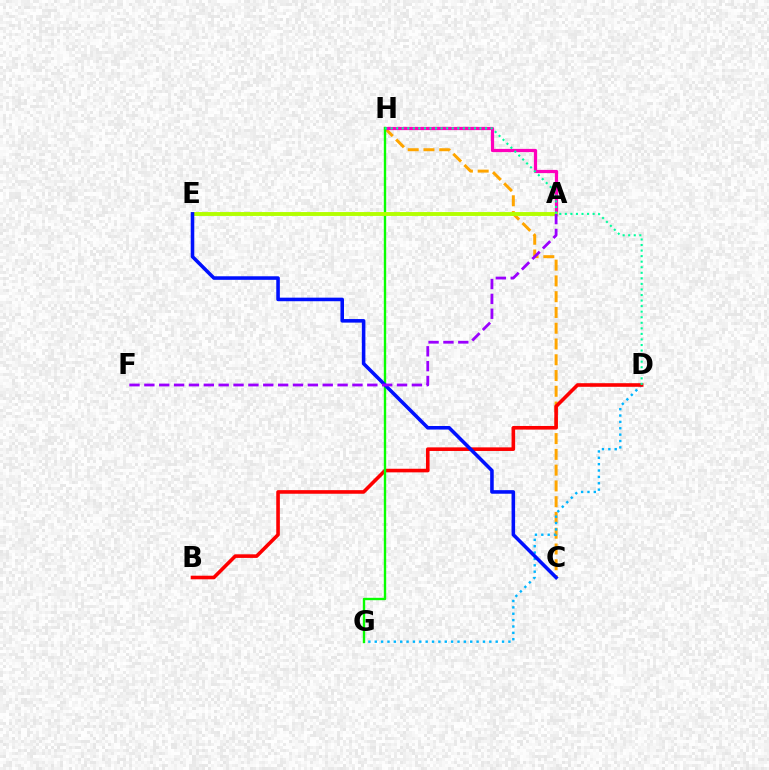{('C', 'H'): [{'color': '#ffa500', 'line_style': 'dashed', 'thickness': 2.14}], ('D', 'G'): [{'color': '#00b5ff', 'line_style': 'dotted', 'thickness': 1.73}], ('A', 'H'): [{'color': '#ff00bd', 'line_style': 'solid', 'thickness': 2.32}], ('B', 'D'): [{'color': '#ff0000', 'line_style': 'solid', 'thickness': 2.59}], ('G', 'H'): [{'color': '#08ff00', 'line_style': 'solid', 'thickness': 1.71}], ('A', 'E'): [{'color': '#b3ff00', 'line_style': 'solid', 'thickness': 2.8}], ('C', 'E'): [{'color': '#0010ff', 'line_style': 'solid', 'thickness': 2.56}], ('A', 'F'): [{'color': '#9b00ff', 'line_style': 'dashed', 'thickness': 2.02}], ('D', 'H'): [{'color': '#00ff9d', 'line_style': 'dotted', 'thickness': 1.51}]}